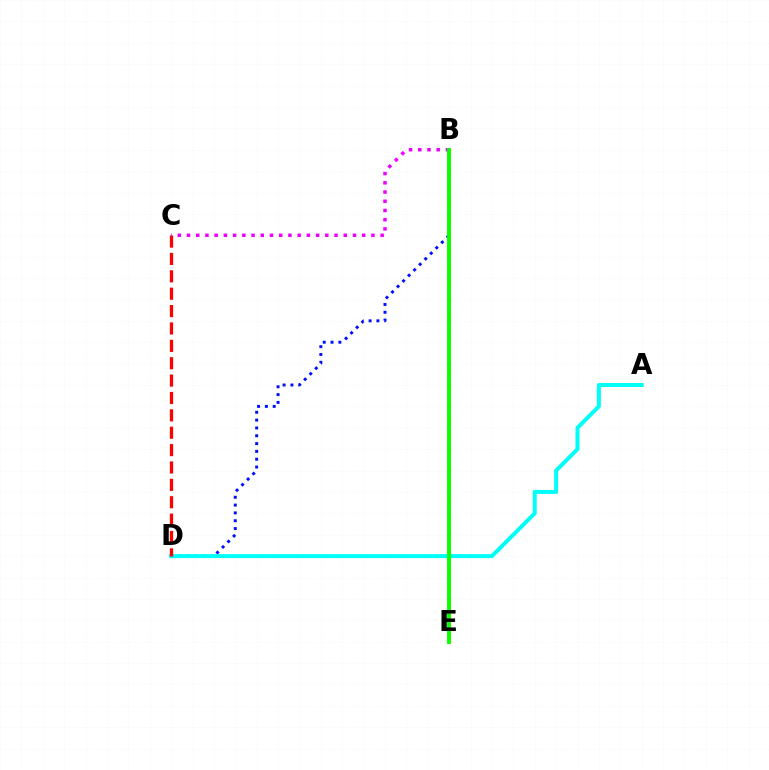{('B', 'D'): [{'color': '#0010ff', 'line_style': 'dotted', 'thickness': 2.12}], ('B', 'E'): [{'color': '#fcf500', 'line_style': 'dashed', 'thickness': 2.27}, {'color': '#08ff00', 'line_style': 'solid', 'thickness': 2.8}], ('A', 'D'): [{'color': '#00fff6', 'line_style': 'solid', 'thickness': 2.87}], ('C', 'D'): [{'color': '#ff0000', 'line_style': 'dashed', 'thickness': 2.36}], ('B', 'C'): [{'color': '#ee00ff', 'line_style': 'dotted', 'thickness': 2.51}]}